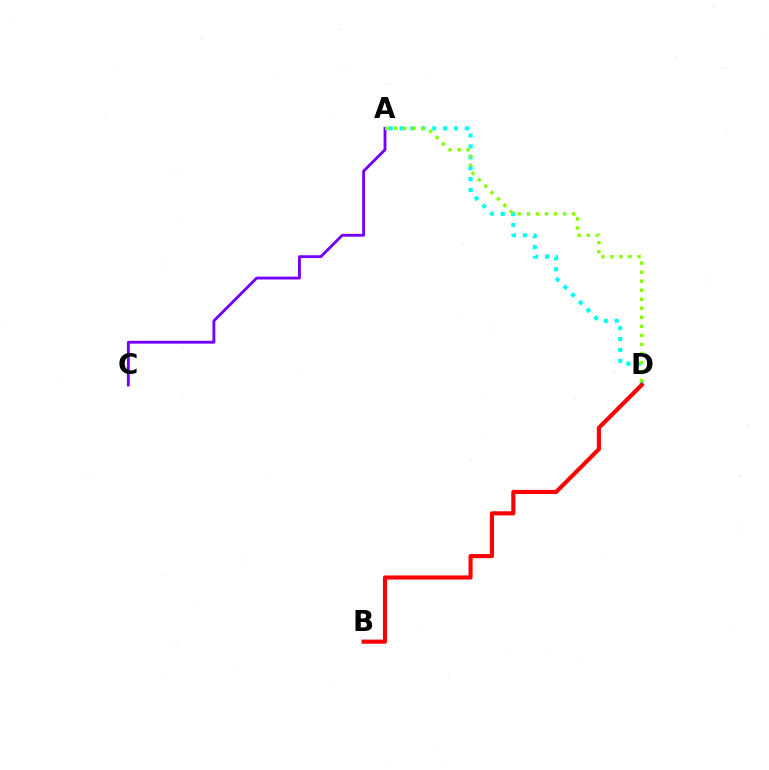{('A', 'C'): [{'color': '#7200ff', 'line_style': 'solid', 'thickness': 2.05}], ('A', 'D'): [{'color': '#00fff6', 'line_style': 'dotted', 'thickness': 2.96}, {'color': '#84ff00', 'line_style': 'dotted', 'thickness': 2.45}], ('B', 'D'): [{'color': '#ff0000', 'line_style': 'solid', 'thickness': 2.97}]}